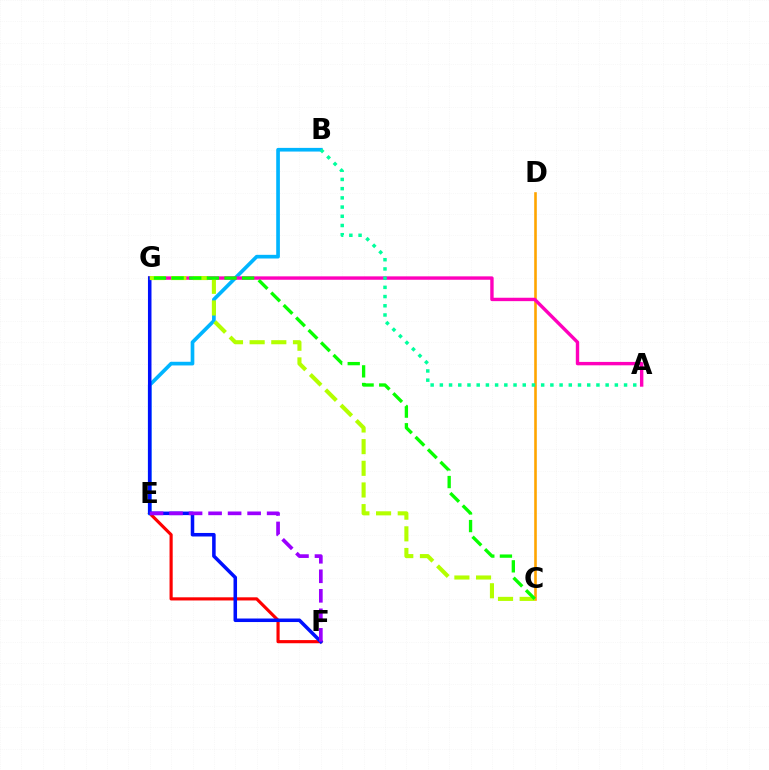{('E', 'F'): [{'color': '#ff0000', 'line_style': 'solid', 'thickness': 2.27}, {'color': '#9b00ff', 'line_style': 'dashed', 'thickness': 2.65}], ('B', 'E'): [{'color': '#00b5ff', 'line_style': 'solid', 'thickness': 2.64}], ('C', 'D'): [{'color': '#ffa500', 'line_style': 'solid', 'thickness': 1.88}], ('A', 'G'): [{'color': '#ff00bd', 'line_style': 'solid', 'thickness': 2.44}], ('F', 'G'): [{'color': '#0010ff', 'line_style': 'solid', 'thickness': 2.54}], ('C', 'G'): [{'color': '#b3ff00', 'line_style': 'dashed', 'thickness': 2.94}, {'color': '#08ff00', 'line_style': 'dashed', 'thickness': 2.39}], ('A', 'B'): [{'color': '#00ff9d', 'line_style': 'dotted', 'thickness': 2.5}]}